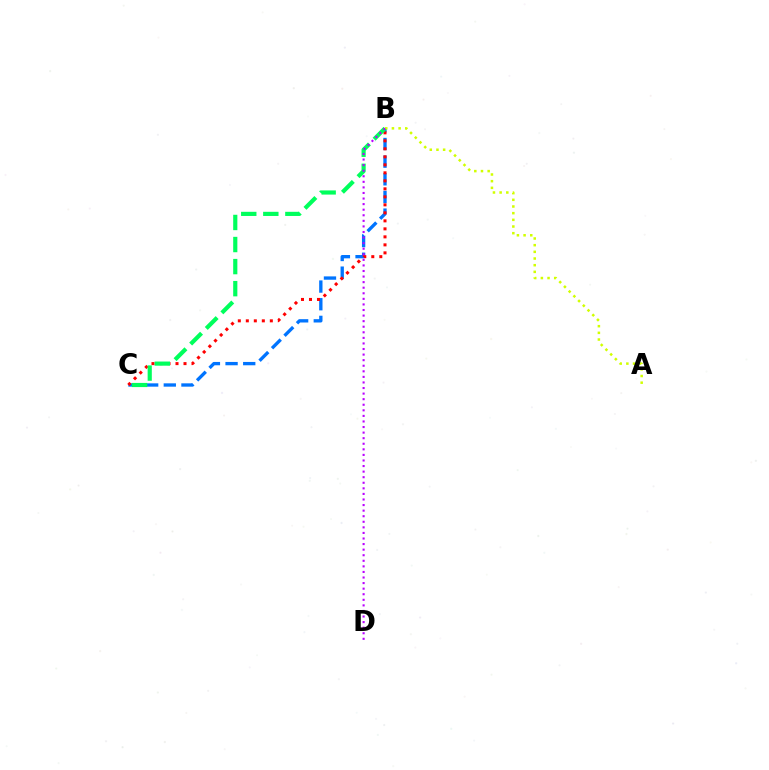{('B', 'C'): [{'color': '#0074ff', 'line_style': 'dashed', 'thickness': 2.4}, {'color': '#ff0000', 'line_style': 'dotted', 'thickness': 2.17}, {'color': '#00ff5c', 'line_style': 'dashed', 'thickness': 3.0}], ('A', 'B'): [{'color': '#d1ff00', 'line_style': 'dotted', 'thickness': 1.81}], ('B', 'D'): [{'color': '#b900ff', 'line_style': 'dotted', 'thickness': 1.51}]}